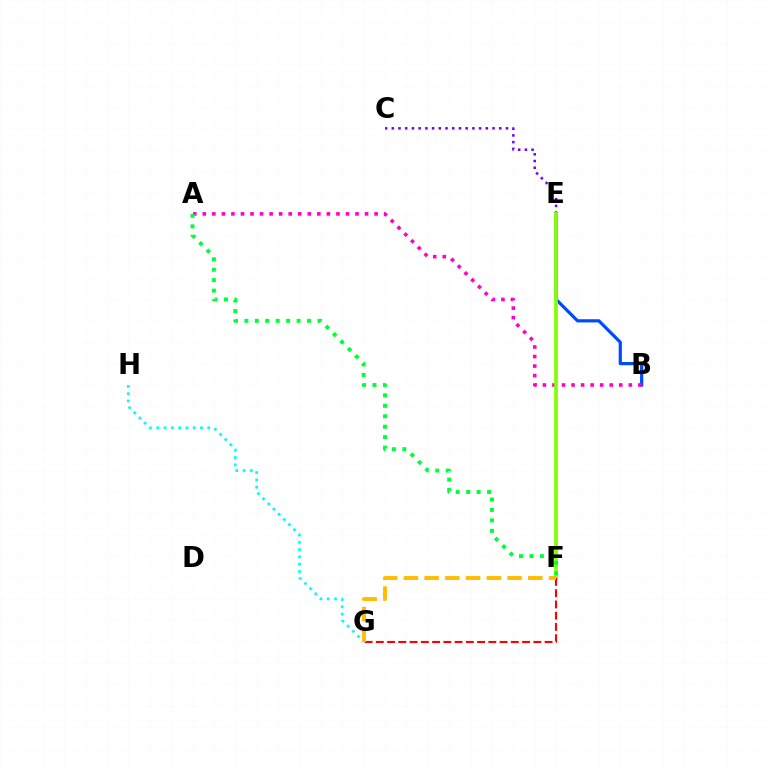{('C', 'E'): [{'color': '#7200ff', 'line_style': 'dotted', 'thickness': 1.82}], ('B', 'E'): [{'color': '#004bff', 'line_style': 'solid', 'thickness': 2.31}], ('A', 'B'): [{'color': '#ff00cf', 'line_style': 'dotted', 'thickness': 2.59}], ('E', 'F'): [{'color': '#84ff00', 'line_style': 'solid', 'thickness': 2.69}], ('G', 'H'): [{'color': '#00fff6', 'line_style': 'dotted', 'thickness': 1.98}], ('F', 'G'): [{'color': '#ff0000', 'line_style': 'dashed', 'thickness': 1.53}, {'color': '#ffbd00', 'line_style': 'dashed', 'thickness': 2.82}], ('A', 'F'): [{'color': '#00ff39', 'line_style': 'dotted', 'thickness': 2.84}]}